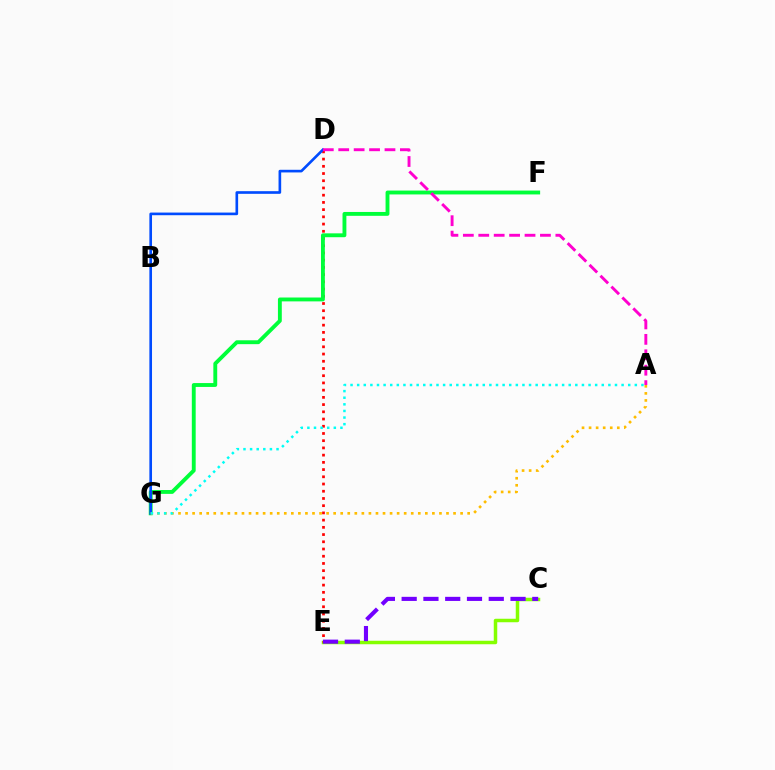{('C', 'E'): [{'color': '#84ff00', 'line_style': 'solid', 'thickness': 2.51}, {'color': '#7200ff', 'line_style': 'dashed', 'thickness': 2.96}], ('D', 'E'): [{'color': '#ff0000', 'line_style': 'dotted', 'thickness': 1.96}], ('F', 'G'): [{'color': '#00ff39', 'line_style': 'solid', 'thickness': 2.78}], ('D', 'G'): [{'color': '#004bff', 'line_style': 'solid', 'thickness': 1.91}], ('A', 'G'): [{'color': '#ffbd00', 'line_style': 'dotted', 'thickness': 1.92}, {'color': '#00fff6', 'line_style': 'dotted', 'thickness': 1.8}], ('A', 'D'): [{'color': '#ff00cf', 'line_style': 'dashed', 'thickness': 2.09}]}